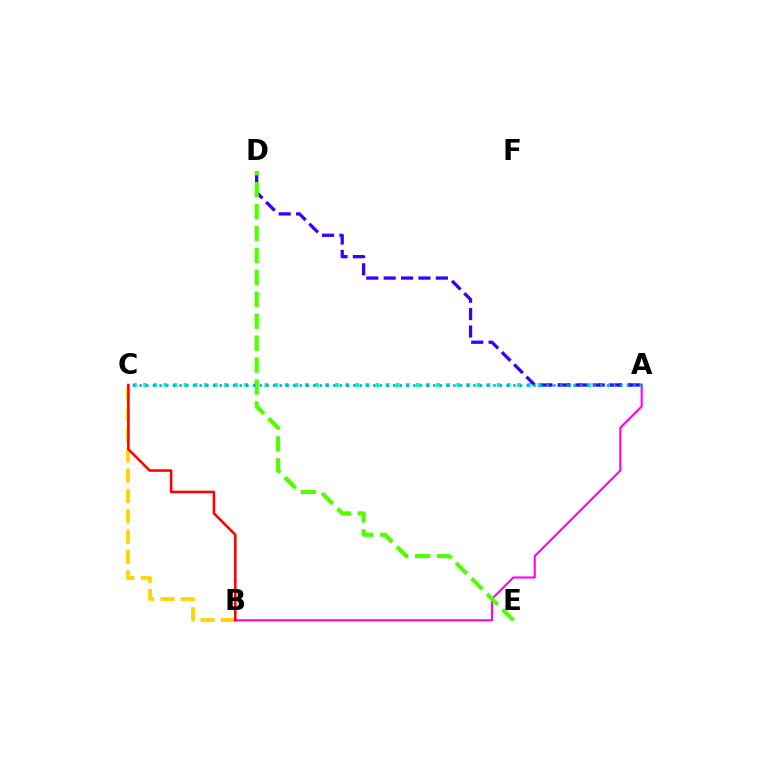{('A', 'C'): [{'color': '#00ff86', 'line_style': 'dotted', 'thickness': 2.74}, {'color': '#009eff', 'line_style': 'dotted', 'thickness': 1.81}], ('A', 'D'): [{'color': '#3700ff', 'line_style': 'dashed', 'thickness': 2.36}], ('B', 'C'): [{'color': '#ffd500', 'line_style': 'dashed', 'thickness': 2.77}, {'color': '#ff0000', 'line_style': 'solid', 'thickness': 1.82}], ('A', 'B'): [{'color': '#ff00ed', 'line_style': 'solid', 'thickness': 1.5}], ('D', 'E'): [{'color': '#4fff00', 'line_style': 'dashed', 'thickness': 2.98}]}